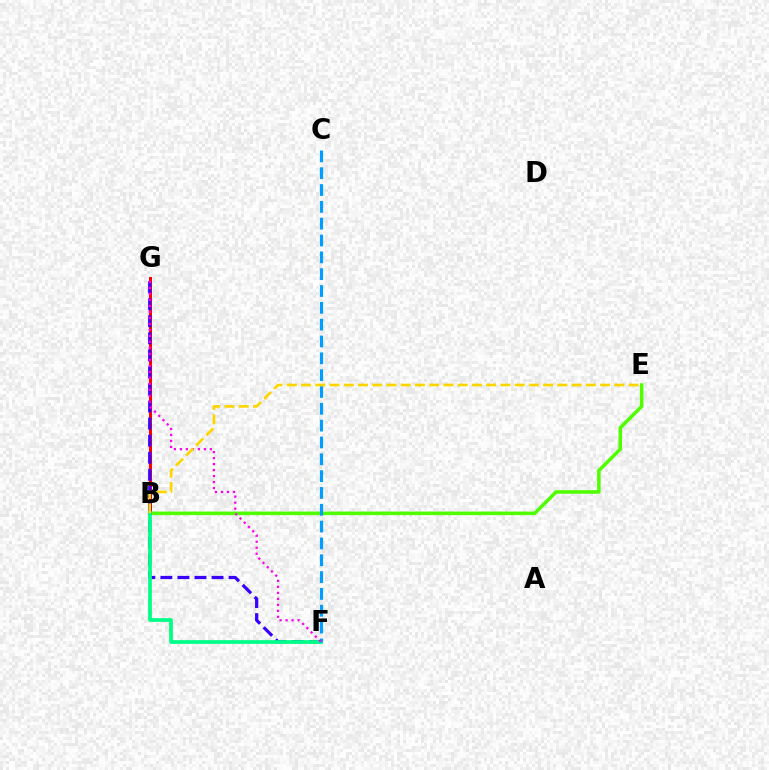{('B', 'E'): [{'color': '#4fff00', 'line_style': 'solid', 'thickness': 2.54}, {'color': '#ffd500', 'line_style': 'dashed', 'thickness': 1.93}], ('B', 'G'): [{'color': '#ff0000', 'line_style': 'solid', 'thickness': 2.14}], ('F', 'G'): [{'color': '#3700ff', 'line_style': 'dashed', 'thickness': 2.32}, {'color': '#ff00ed', 'line_style': 'dotted', 'thickness': 1.63}], ('B', 'F'): [{'color': '#00ff86', 'line_style': 'solid', 'thickness': 2.69}], ('C', 'F'): [{'color': '#009eff', 'line_style': 'dashed', 'thickness': 2.29}]}